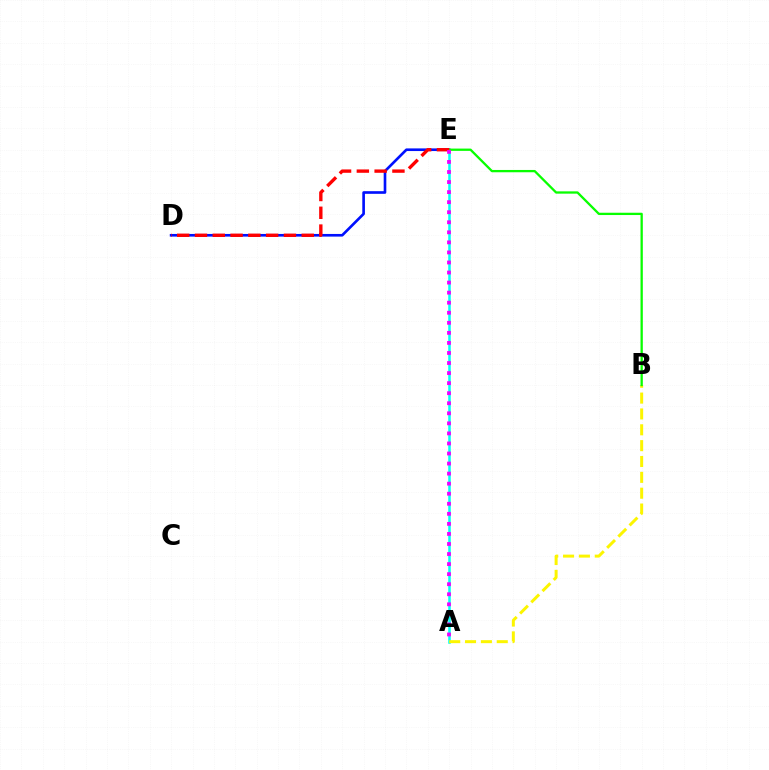{('A', 'E'): [{'color': '#00fff6', 'line_style': 'solid', 'thickness': 1.84}, {'color': '#ee00ff', 'line_style': 'dotted', 'thickness': 2.73}], ('D', 'E'): [{'color': '#0010ff', 'line_style': 'solid', 'thickness': 1.91}, {'color': '#ff0000', 'line_style': 'dashed', 'thickness': 2.42}], ('A', 'B'): [{'color': '#fcf500', 'line_style': 'dashed', 'thickness': 2.15}], ('B', 'E'): [{'color': '#08ff00', 'line_style': 'solid', 'thickness': 1.65}]}